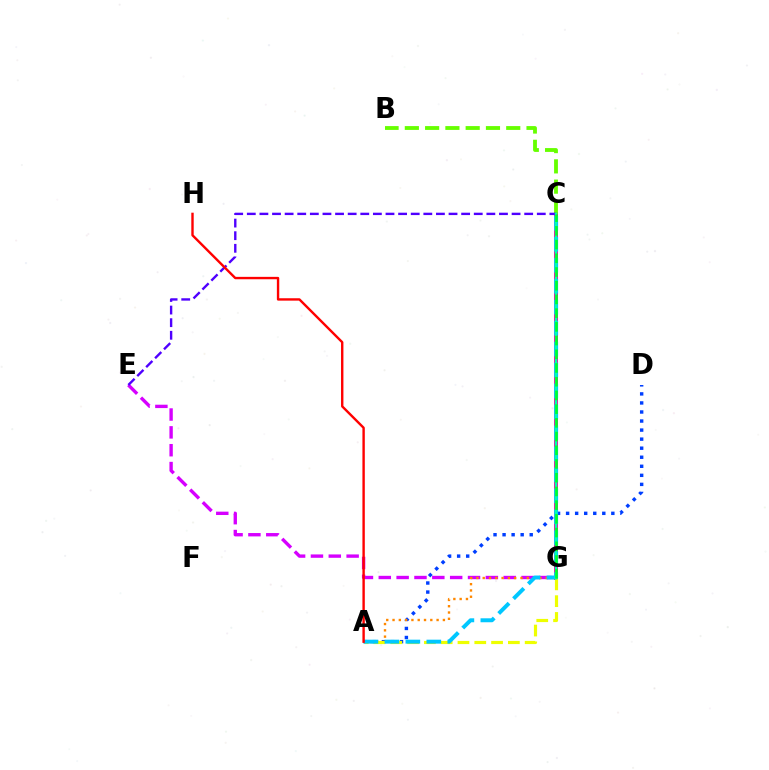{('A', 'D'): [{'color': '#003fff', 'line_style': 'dotted', 'thickness': 2.46}], ('E', 'G'): [{'color': '#d600ff', 'line_style': 'dashed', 'thickness': 2.42}], ('C', 'G'): [{'color': '#ff00a0', 'line_style': 'solid', 'thickness': 2.88}, {'color': '#00ffaf', 'line_style': 'solid', 'thickness': 1.75}, {'color': '#00ff27', 'line_style': 'dashed', 'thickness': 1.86}], ('B', 'C'): [{'color': '#66ff00', 'line_style': 'dashed', 'thickness': 2.75}], ('C', 'E'): [{'color': '#4f00ff', 'line_style': 'dashed', 'thickness': 1.71}], ('A', 'G'): [{'color': '#ff8800', 'line_style': 'dotted', 'thickness': 1.71}, {'color': '#eeff00', 'line_style': 'dashed', 'thickness': 2.28}], ('A', 'C'): [{'color': '#00c7ff', 'line_style': 'dashed', 'thickness': 2.85}], ('A', 'H'): [{'color': '#ff0000', 'line_style': 'solid', 'thickness': 1.72}]}